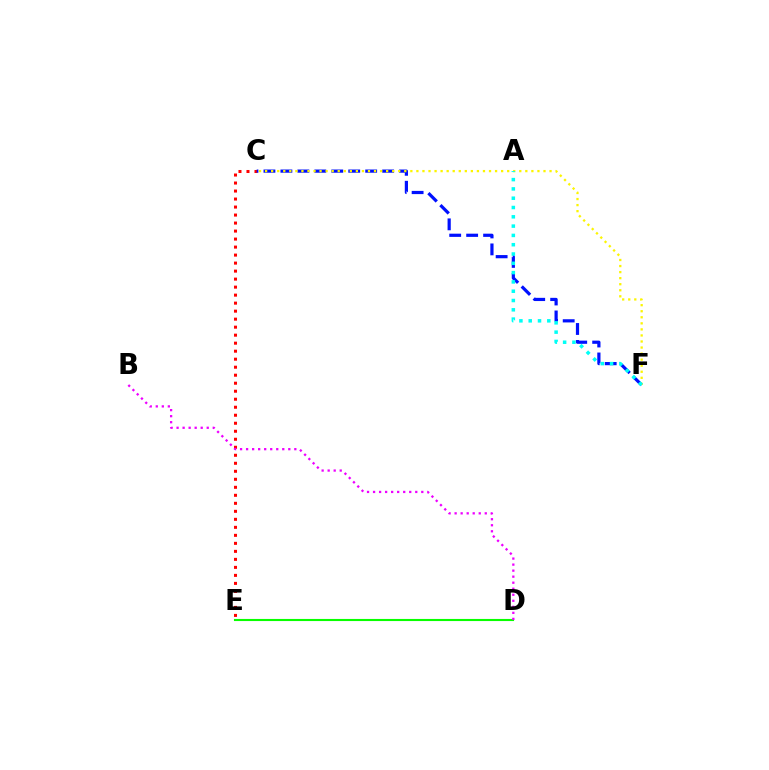{('C', 'E'): [{'color': '#ff0000', 'line_style': 'dotted', 'thickness': 2.18}], ('D', 'E'): [{'color': '#08ff00', 'line_style': 'solid', 'thickness': 1.52}], ('C', 'F'): [{'color': '#0010ff', 'line_style': 'dashed', 'thickness': 2.3}, {'color': '#fcf500', 'line_style': 'dotted', 'thickness': 1.64}], ('B', 'D'): [{'color': '#ee00ff', 'line_style': 'dotted', 'thickness': 1.64}], ('A', 'F'): [{'color': '#00fff6', 'line_style': 'dotted', 'thickness': 2.53}]}